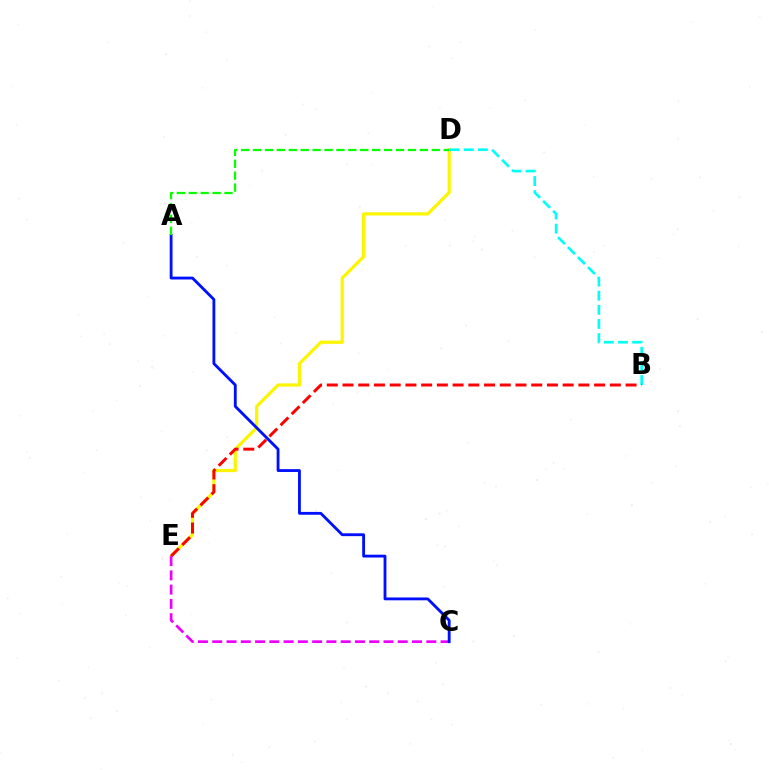{('D', 'E'): [{'color': '#fcf500', 'line_style': 'solid', 'thickness': 2.31}], ('B', 'D'): [{'color': '#00fff6', 'line_style': 'dashed', 'thickness': 1.92}], ('B', 'E'): [{'color': '#ff0000', 'line_style': 'dashed', 'thickness': 2.14}], ('C', 'E'): [{'color': '#ee00ff', 'line_style': 'dashed', 'thickness': 1.94}], ('A', 'C'): [{'color': '#0010ff', 'line_style': 'solid', 'thickness': 2.04}], ('A', 'D'): [{'color': '#08ff00', 'line_style': 'dashed', 'thickness': 1.62}]}